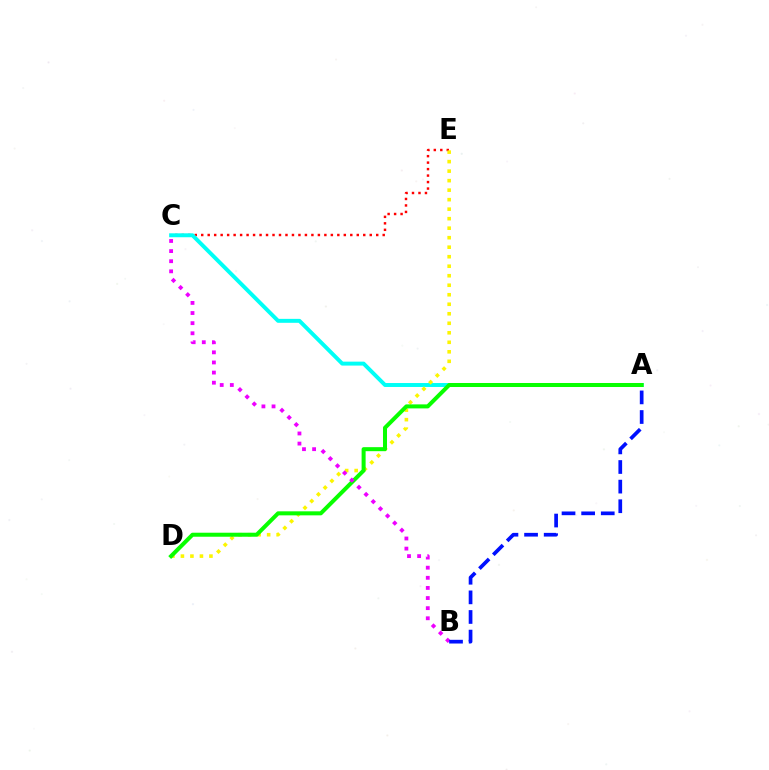{('C', 'E'): [{'color': '#ff0000', 'line_style': 'dotted', 'thickness': 1.76}], ('A', 'C'): [{'color': '#00fff6', 'line_style': 'solid', 'thickness': 2.84}], ('D', 'E'): [{'color': '#fcf500', 'line_style': 'dotted', 'thickness': 2.58}], ('A', 'D'): [{'color': '#08ff00', 'line_style': 'solid', 'thickness': 2.89}], ('B', 'C'): [{'color': '#ee00ff', 'line_style': 'dotted', 'thickness': 2.75}], ('A', 'B'): [{'color': '#0010ff', 'line_style': 'dashed', 'thickness': 2.66}]}